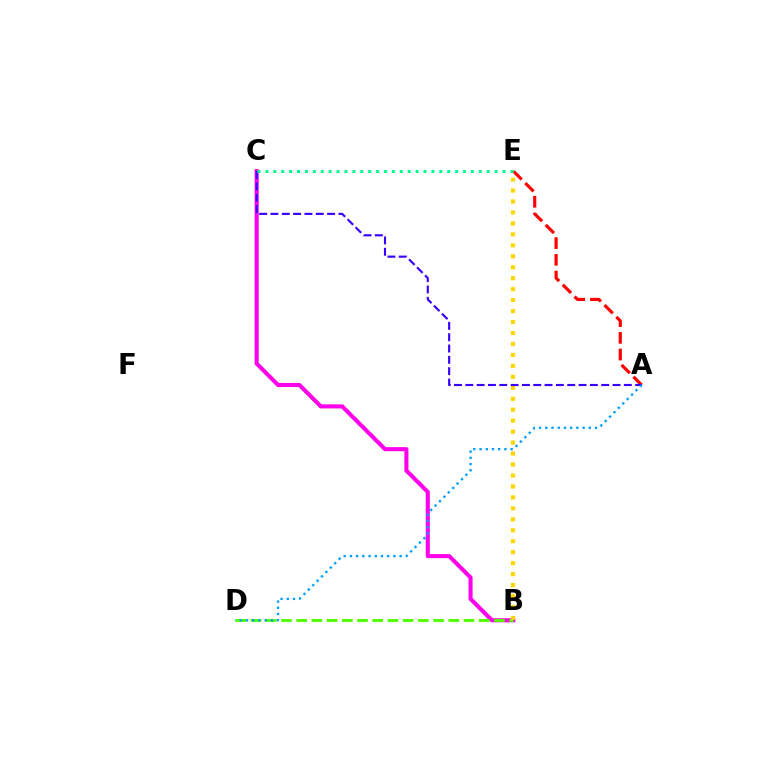{('A', 'E'): [{'color': '#ff0000', 'line_style': 'dashed', 'thickness': 2.27}], ('B', 'C'): [{'color': '#ff00ed', 'line_style': 'solid', 'thickness': 2.94}], ('B', 'D'): [{'color': '#4fff00', 'line_style': 'dashed', 'thickness': 2.07}], ('B', 'E'): [{'color': '#ffd500', 'line_style': 'dotted', 'thickness': 2.98}], ('A', 'C'): [{'color': '#3700ff', 'line_style': 'dashed', 'thickness': 1.54}], ('A', 'D'): [{'color': '#009eff', 'line_style': 'dotted', 'thickness': 1.69}], ('C', 'E'): [{'color': '#00ff86', 'line_style': 'dotted', 'thickness': 2.15}]}